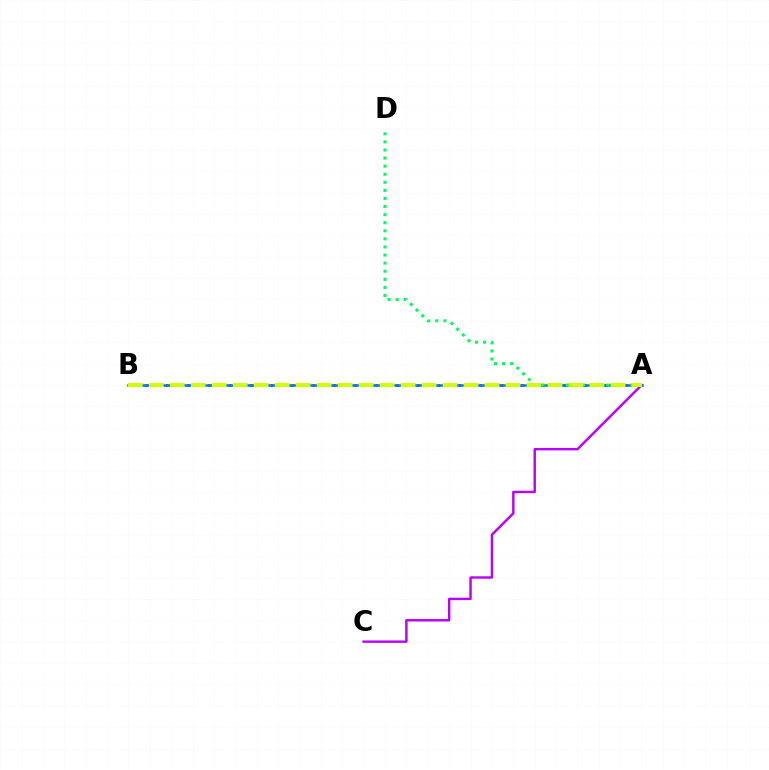{('A', 'B'): [{'color': '#ff0000', 'line_style': 'dotted', 'thickness': 1.89}, {'color': '#0074ff', 'line_style': 'solid', 'thickness': 1.81}, {'color': '#d1ff00', 'line_style': 'dashed', 'thickness': 2.85}], ('A', 'C'): [{'color': '#b900ff', 'line_style': 'solid', 'thickness': 1.75}], ('A', 'D'): [{'color': '#00ff5c', 'line_style': 'dotted', 'thickness': 2.2}]}